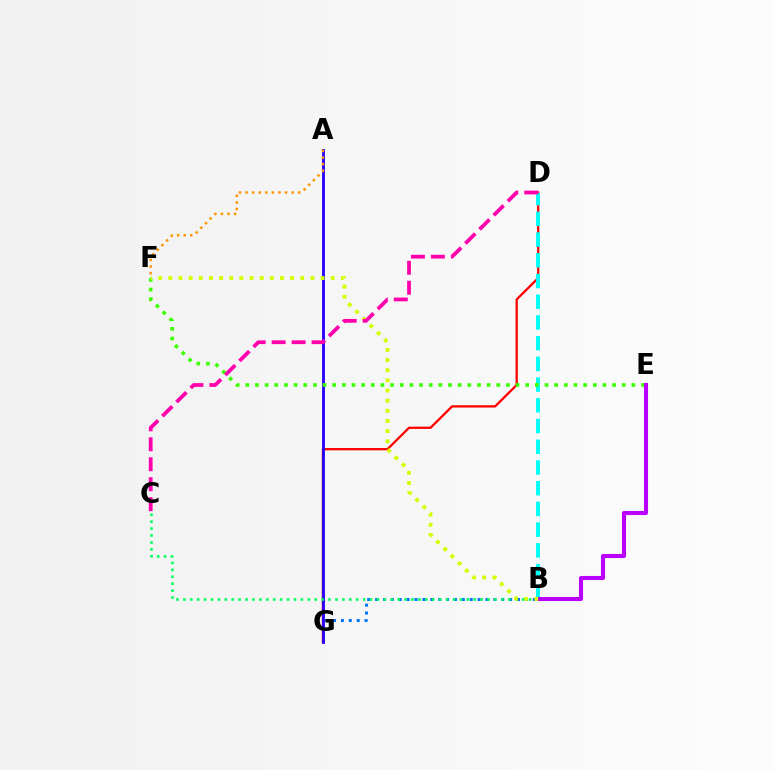{('B', 'G'): [{'color': '#0074ff', 'line_style': 'dotted', 'thickness': 2.14}], ('D', 'G'): [{'color': '#ff0000', 'line_style': 'solid', 'thickness': 1.64}], ('A', 'G'): [{'color': '#2500ff', 'line_style': 'solid', 'thickness': 2.04}], ('A', 'F'): [{'color': '#ff9400', 'line_style': 'dotted', 'thickness': 1.79}], ('B', 'C'): [{'color': '#00ff5c', 'line_style': 'dotted', 'thickness': 1.88}], ('B', 'D'): [{'color': '#00fff6', 'line_style': 'dashed', 'thickness': 2.81}], ('E', 'F'): [{'color': '#3dff00', 'line_style': 'dotted', 'thickness': 2.62}], ('B', 'E'): [{'color': '#b900ff', 'line_style': 'solid', 'thickness': 2.94}], ('B', 'F'): [{'color': '#d1ff00', 'line_style': 'dotted', 'thickness': 2.76}], ('C', 'D'): [{'color': '#ff00ac', 'line_style': 'dashed', 'thickness': 2.71}]}